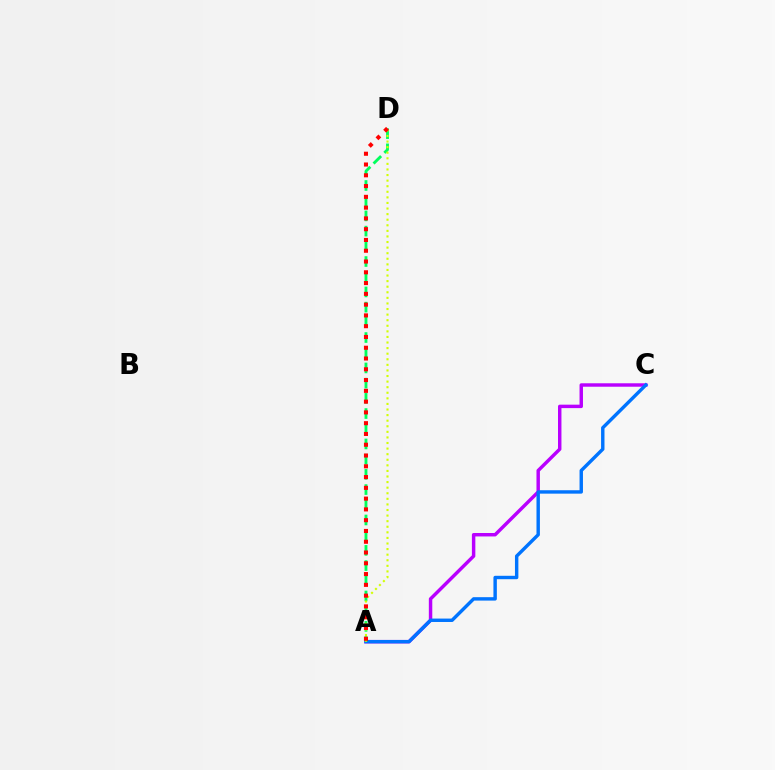{('A', 'C'): [{'color': '#b900ff', 'line_style': 'solid', 'thickness': 2.48}, {'color': '#0074ff', 'line_style': 'solid', 'thickness': 2.46}], ('A', 'D'): [{'color': '#00ff5c', 'line_style': 'dashed', 'thickness': 2.07}, {'color': '#d1ff00', 'line_style': 'dotted', 'thickness': 1.52}, {'color': '#ff0000', 'line_style': 'dotted', 'thickness': 2.93}]}